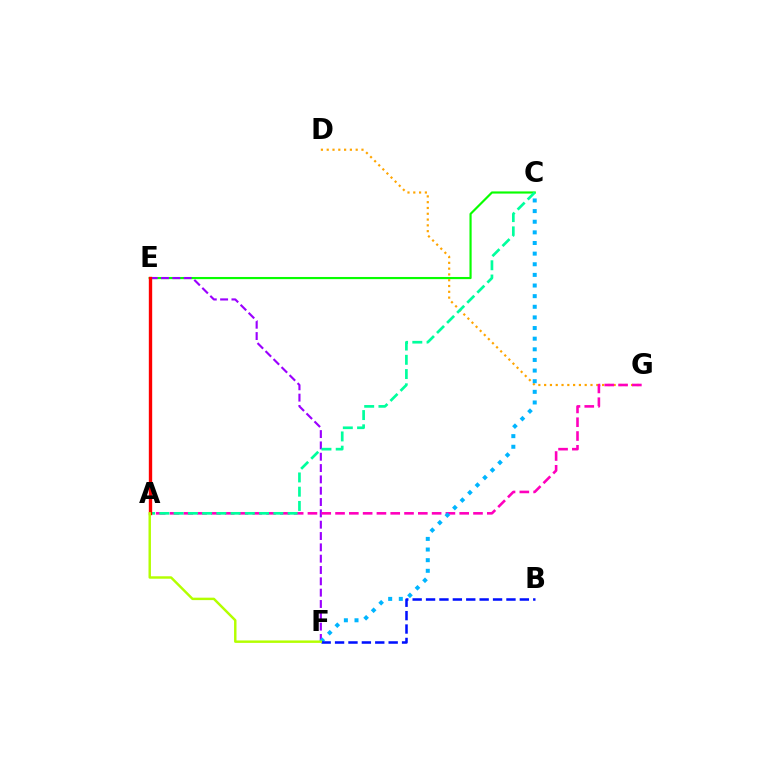{('C', 'E'): [{'color': '#08ff00', 'line_style': 'solid', 'thickness': 1.56}], ('E', 'F'): [{'color': '#9b00ff', 'line_style': 'dashed', 'thickness': 1.54}], ('D', 'G'): [{'color': '#ffa500', 'line_style': 'dotted', 'thickness': 1.57}], ('A', 'G'): [{'color': '#ff00bd', 'line_style': 'dashed', 'thickness': 1.87}], ('C', 'F'): [{'color': '#00b5ff', 'line_style': 'dotted', 'thickness': 2.89}], ('B', 'F'): [{'color': '#0010ff', 'line_style': 'dashed', 'thickness': 1.82}], ('A', 'C'): [{'color': '#00ff9d', 'line_style': 'dashed', 'thickness': 1.94}], ('A', 'E'): [{'color': '#ff0000', 'line_style': 'solid', 'thickness': 2.42}], ('A', 'F'): [{'color': '#b3ff00', 'line_style': 'solid', 'thickness': 1.76}]}